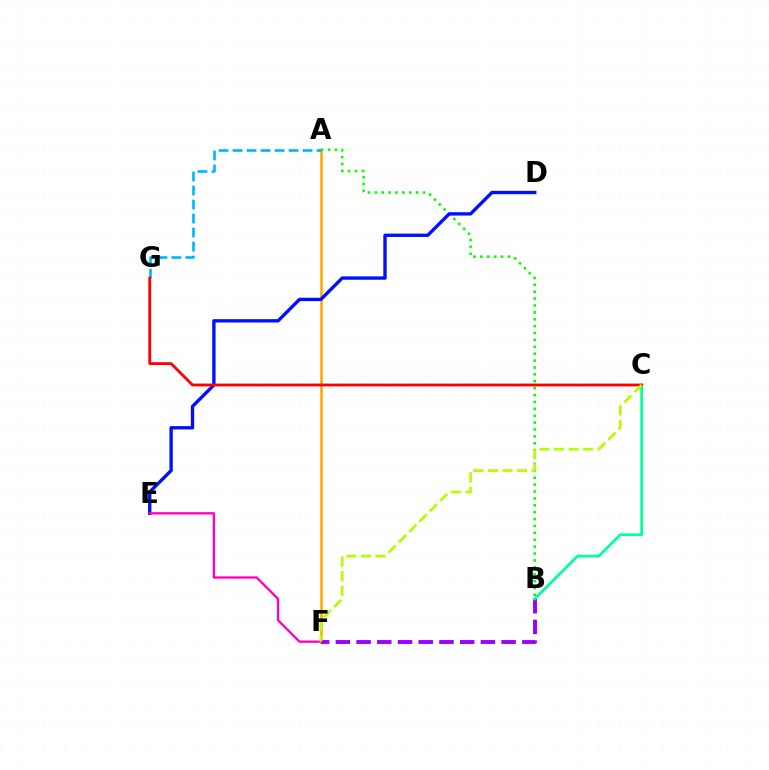{('A', 'F'): [{'color': '#ffa500', 'line_style': 'solid', 'thickness': 1.81}], ('A', 'B'): [{'color': '#08ff00', 'line_style': 'dotted', 'thickness': 1.87}], ('A', 'G'): [{'color': '#00b5ff', 'line_style': 'dashed', 'thickness': 1.9}], ('B', 'F'): [{'color': '#9b00ff', 'line_style': 'dashed', 'thickness': 2.81}], ('D', 'E'): [{'color': '#0010ff', 'line_style': 'solid', 'thickness': 2.42}], ('E', 'F'): [{'color': '#ff00bd', 'line_style': 'solid', 'thickness': 1.67}], ('B', 'C'): [{'color': '#00ff9d', 'line_style': 'solid', 'thickness': 1.96}], ('C', 'G'): [{'color': '#ff0000', 'line_style': 'solid', 'thickness': 2.03}], ('C', 'F'): [{'color': '#b3ff00', 'line_style': 'dashed', 'thickness': 1.98}]}